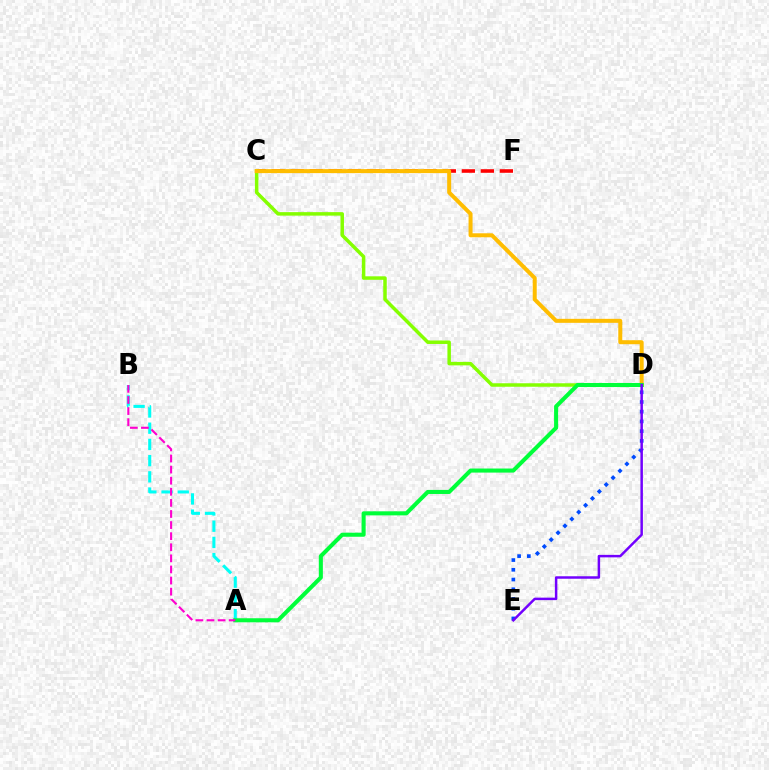{('A', 'B'): [{'color': '#00fff6', 'line_style': 'dashed', 'thickness': 2.2}, {'color': '#ff00cf', 'line_style': 'dashed', 'thickness': 1.51}], ('C', 'F'): [{'color': '#ff0000', 'line_style': 'dashed', 'thickness': 2.58}], ('C', 'D'): [{'color': '#84ff00', 'line_style': 'solid', 'thickness': 2.52}, {'color': '#ffbd00', 'line_style': 'solid', 'thickness': 2.88}], ('D', 'E'): [{'color': '#004bff', 'line_style': 'dotted', 'thickness': 2.64}, {'color': '#7200ff', 'line_style': 'solid', 'thickness': 1.79}], ('A', 'D'): [{'color': '#00ff39', 'line_style': 'solid', 'thickness': 2.93}]}